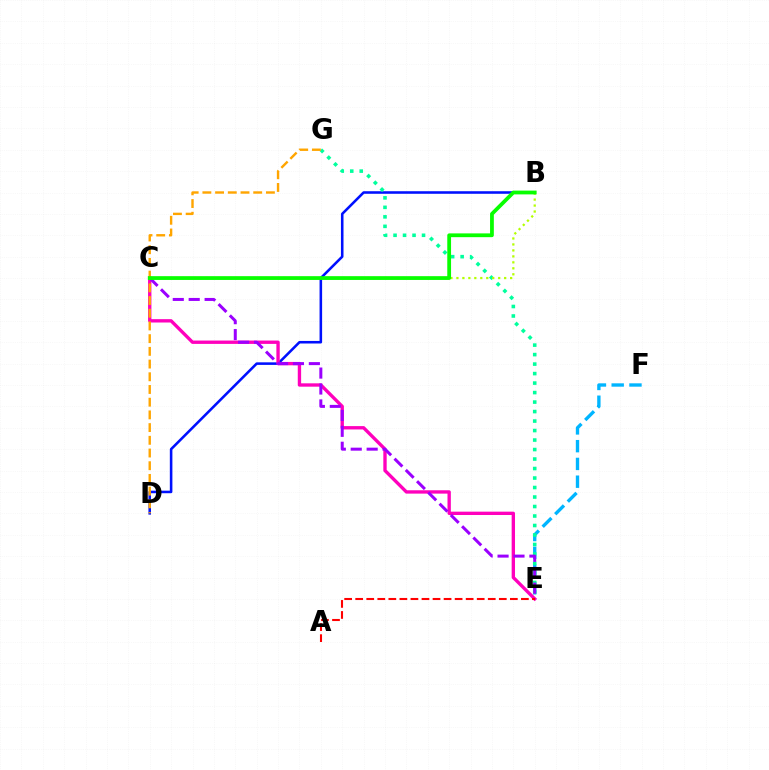{('B', 'D'): [{'color': '#0010ff', 'line_style': 'solid', 'thickness': 1.85}], ('C', 'E'): [{'color': '#ff00bd', 'line_style': 'solid', 'thickness': 2.41}, {'color': '#9b00ff', 'line_style': 'dashed', 'thickness': 2.16}], ('E', 'F'): [{'color': '#00b5ff', 'line_style': 'dashed', 'thickness': 2.41}], ('E', 'G'): [{'color': '#00ff9d', 'line_style': 'dotted', 'thickness': 2.58}], ('B', 'C'): [{'color': '#b3ff00', 'line_style': 'dotted', 'thickness': 1.62}, {'color': '#08ff00', 'line_style': 'solid', 'thickness': 2.72}], ('D', 'G'): [{'color': '#ffa500', 'line_style': 'dashed', 'thickness': 1.73}], ('A', 'E'): [{'color': '#ff0000', 'line_style': 'dashed', 'thickness': 1.5}]}